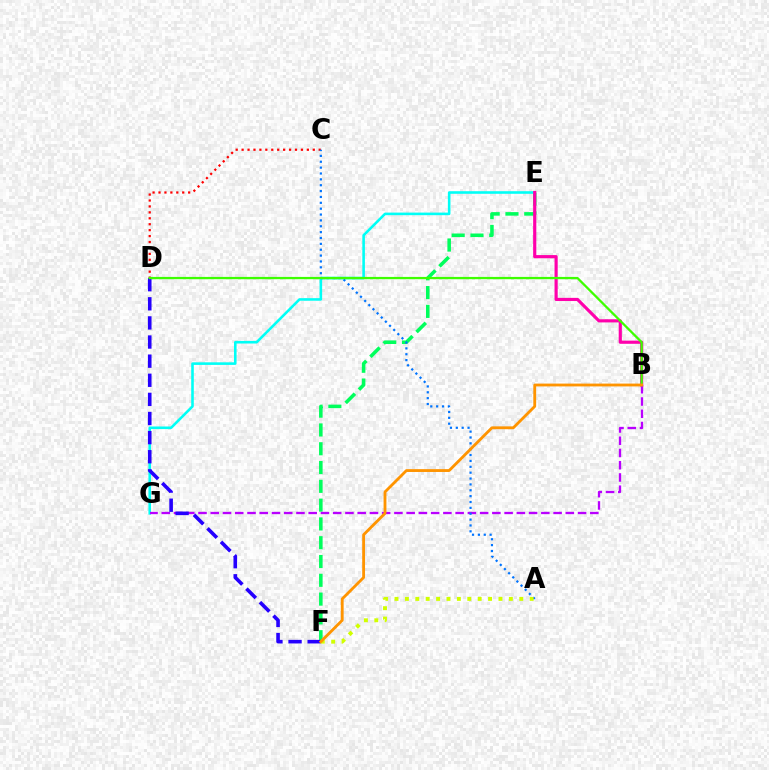{('E', 'F'): [{'color': '#00ff5c', 'line_style': 'dashed', 'thickness': 2.55}], ('E', 'G'): [{'color': '#00fff6', 'line_style': 'solid', 'thickness': 1.86}], ('B', 'E'): [{'color': '#ff00ac', 'line_style': 'solid', 'thickness': 2.28}], ('B', 'G'): [{'color': '#b900ff', 'line_style': 'dashed', 'thickness': 1.66}], ('C', 'D'): [{'color': '#ff0000', 'line_style': 'dotted', 'thickness': 1.61}], ('A', 'C'): [{'color': '#0074ff', 'line_style': 'dotted', 'thickness': 1.59}], ('D', 'F'): [{'color': '#2500ff', 'line_style': 'dashed', 'thickness': 2.6}], ('A', 'F'): [{'color': '#d1ff00', 'line_style': 'dotted', 'thickness': 2.82}], ('B', 'D'): [{'color': '#3dff00', 'line_style': 'solid', 'thickness': 1.65}], ('B', 'F'): [{'color': '#ff9400', 'line_style': 'solid', 'thickness': 2.04}]}